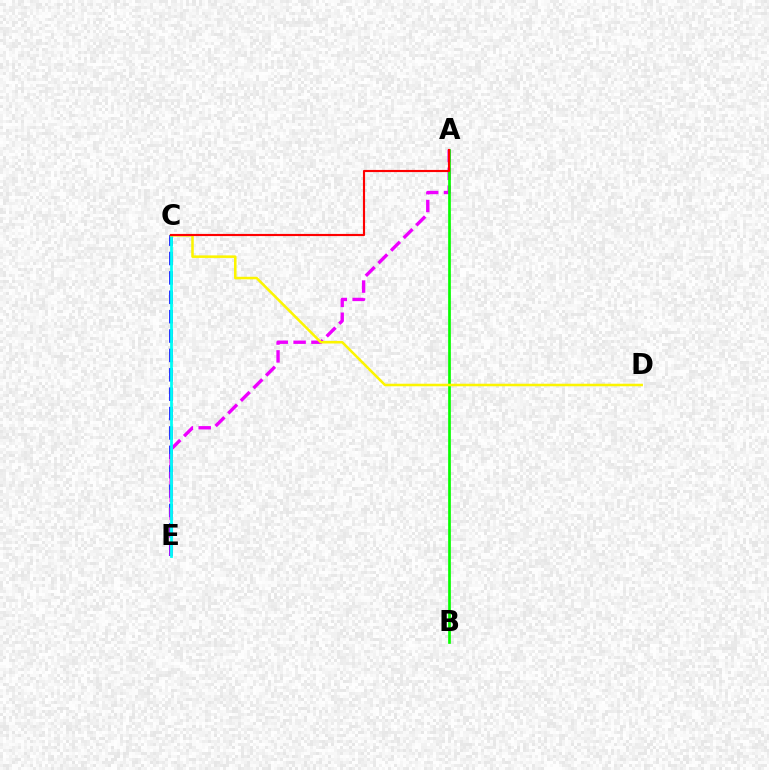{('C', 'E'): [{'color': '#0010ff', 'line_style': 'dashed', 'thickness': 2.63}, {'color': '#00fff6', 'line_style': 'solid', 'thickness': 1.99}], ('A', 'E'): [{'color': '#ee00ff', 'line_style': 'dashed', 'thickness': 2.43}], ('A', 'B'): [{'color': '#08ff00', 'line_style': 'solid', 'thickness': 1.94}], ('C', 'D'): [{'color': '#fcf500', 'line_style': 'solid', 'thickness': 1.83}], ('A', 'C'): [{'color': '#ff0000', 'line_style': 'solid', 'thickness': 1.55}]}